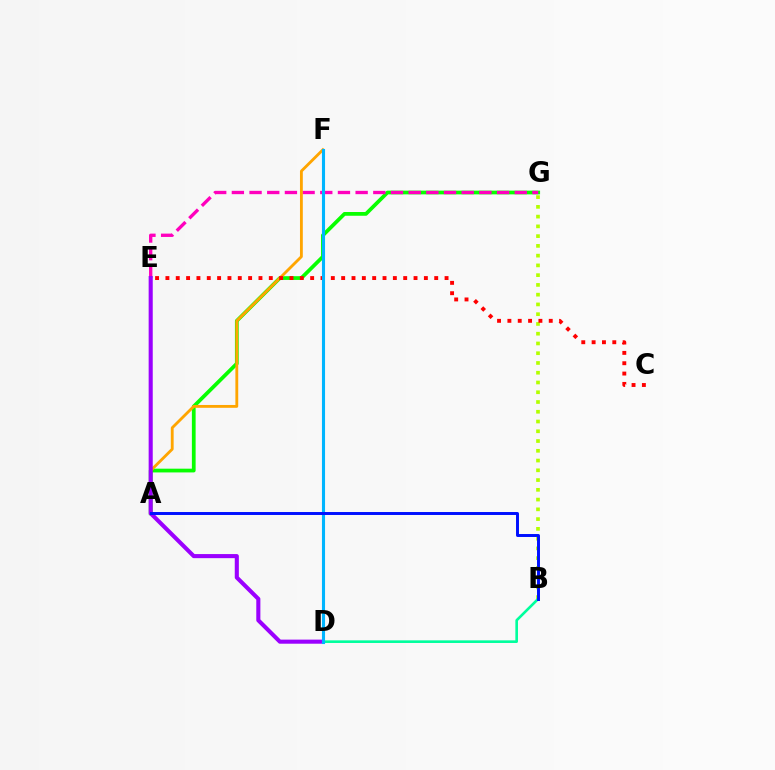{('A', 'G'): [{'color': '#08ff00', 'line_style': 'solid', 'thickness': 2.7}], ('B', 'G'): [{'color': '#b3ff00', 'line_style': 'dotted', 'thickness': 2.65}], ('E', 'G'): [{'color': '#ff00bd', 'line_style': 'dashed', 'thickness': 2.4}], ('A', 'F'): [{'color': '#ffa500', 'line_style': 'solid', 'thickness': 2.04}], ('C', 'E'): [{'color': '#ff0000', 'line_style': 'dotted', 'thickness': 2.81}], ('B', 'D'): [{'color': '#00ff9d', 'line_style': 'solid', 'thickness': 1.89}], ('D', 'E'): [{'color': '#9b00ff', 'line_style': 'solid', 'thickness': 2.95}], ('D', 'F'): [{'color': '#00b5ff', 'line_style': 'solid', 'thickness': 2.23}], ('A', 'B'): [{'color': '#0010ff', 'line_style': 'solid', 'thickness': 2.13}]}